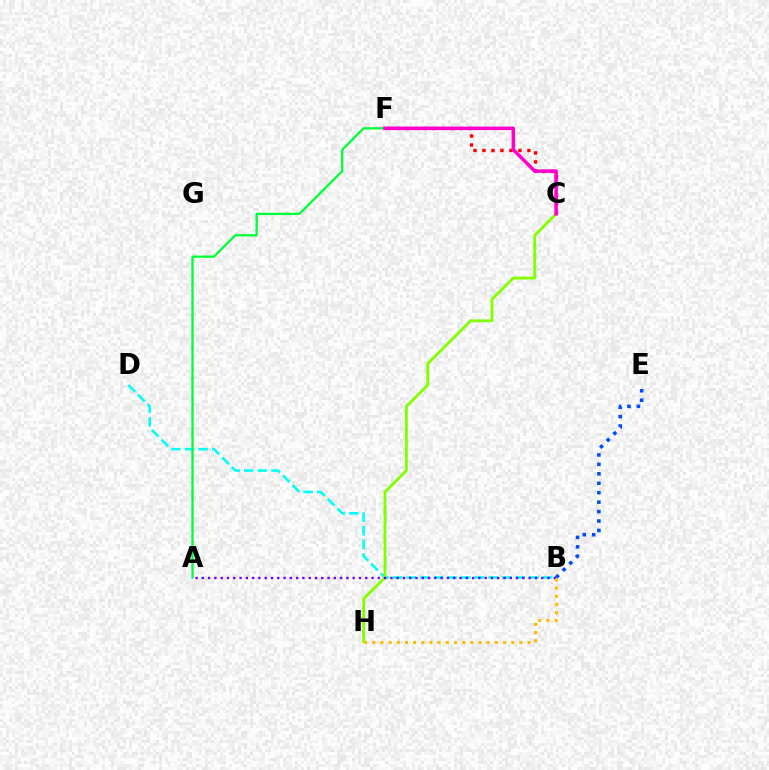{('C', 'F'): [{'color': '#ff0000', 'line_style': 'dotted', 'thickness': 2.44}, {'color': '#ff00cf', 'line_style': 'solid', 'thickness': 2.54}], ('B', 'D'): [{'color': '#00fff6', 'line_style': 'dashed', 'thickness': 1.85}], ('A', 'F'): [{'color': '#00ff39', 'line_style': 'solid', 'thickness': 1.66}], ('C', 'H'): [{'color': '#84ff00', 'line_style': 'solid', 'thickness': 2.06}], ('A', 'B'): [{'color': '#7200ff', 'line_style': 'dotted', 'thickness': 1.71}], ('B', 'E'): [{'color': '#004bff', 'line_style': 'dotted', 'thickness': 2.56}], ('B', 'H'): [{'color': '#ffbd00', 'line_style': 'dotted', 'thickness': 2.22}]}